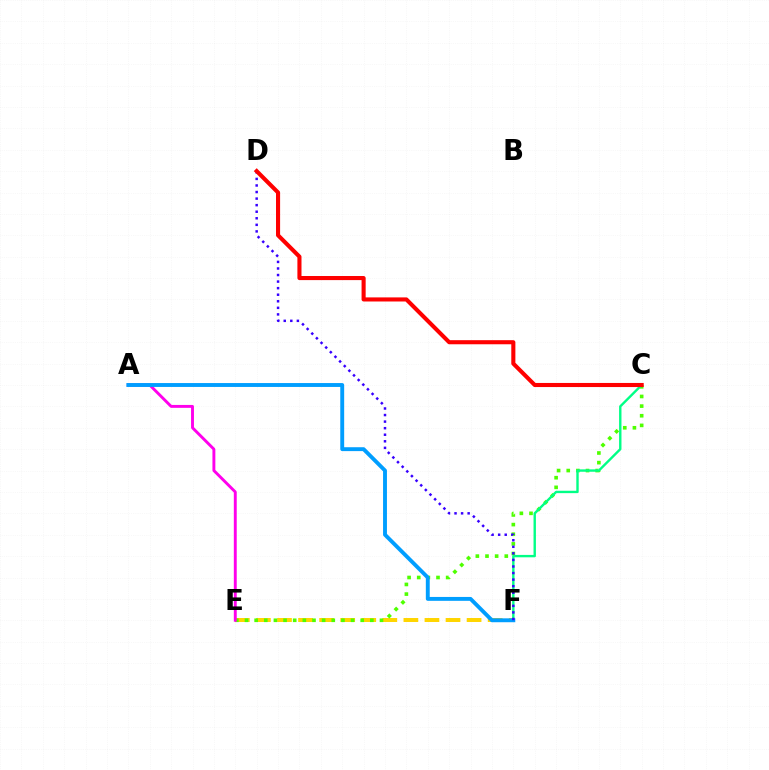{('E', 'F'): [{'color': '#ffd500', 'line_style': 'dashed', 'thickness': 2.86}], ('C', 'E'): [{'color': '#4fff00', 'line_style': 'dotted', 'thickness': 2.62}], ('C', 'F'): [{'color': '#00ff86', 'line_style': 'solid', 'thickness': 1.72}], ('A', 'E'): [{'color': '#ff00ed', 'line_style': 'solid', 'thickness': 2.09}], ('A', 'F'): [{'color': '#009eff', 'line_style': 'solid', 'thickness': 2.8}], ('D', 'F'): [{'color': '#3700ff', 'line_style': 'dotted', 'thickness': 1.78}], ('C', 'D'): [{'color': '#ff0000', 'line_style': 'solid', 'thickness': 2.95}]}